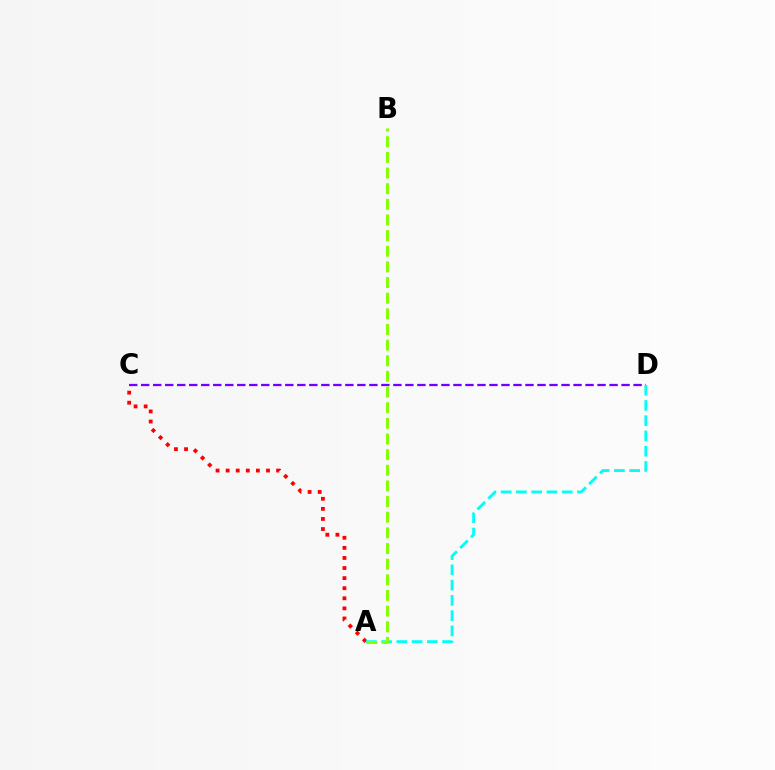{('A', 'C'): [{'color': '#ff0000', 'line_style': 'dotted', 'thickness': 2.74}], ('C', 'D'): [{'color': '#7200ff', 'line_style': 'dashed', 'thickness': 1.63}], ('A', 'D'): [{'color': '#00fff6', 'line_style': 'dashed', 'thickness': 2.07}], ('A', 'B'): [{'color': '#84ff00', 'line_style': 'dashed', 'thickness': 2.13}]}